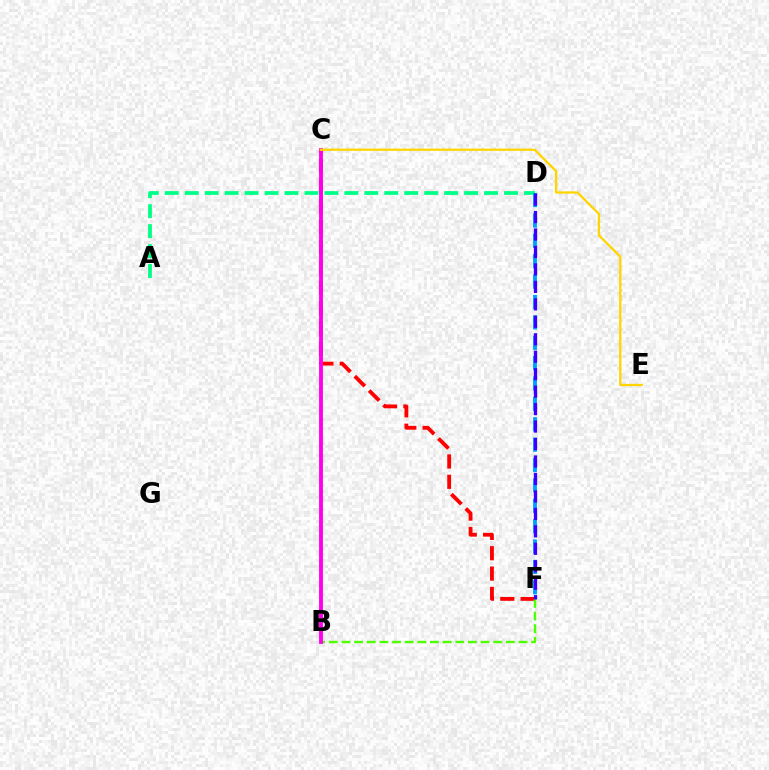{('C', 'F'): [{'color': '#ff0000', 'line_style': 'dashed', 'thickness': 2.76}], ('B', 'F'): [{'color': '#4fff00', 'line_style': 'dashed', 'thickness': 1.72}], ('A', 'D'): [{'color': '#00ff86', 'line_style': 'dashed', 'thickness': 2.71}], ('D', 'F'): [{'color': '#009eff', 'line_style': 'dashed', 'thickness': 2.77}, {'color': '#3700ff', 'line_style': 'dashed', 'thickness': 2.37}], ('B', 'C'): [{'color': '#ff00ed', 'line_style': 'solid', 'thickness': 2.79}], ('C', 'E'): [{'color': '#ffd500', 'line_style': 'solid', 'thickness': 1.65}]}